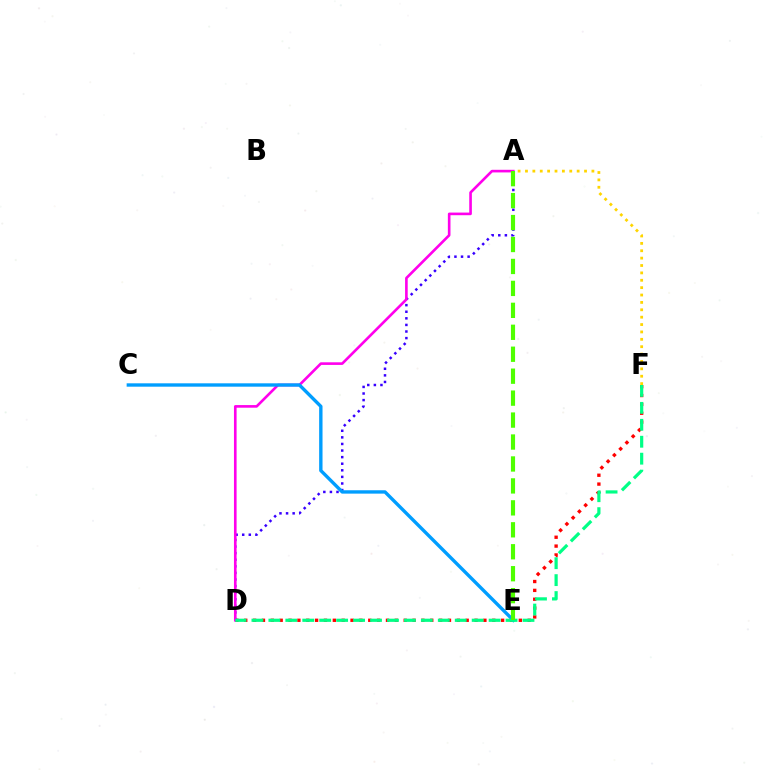{('D', 'F'): [{'color': '#ff0000', 'line_style': 'dotted', 'thickness': 2.41}, {'color': '#00ff86', 'line_style': 'dashed', 'thickness': 2.3}], ('A', 'D'): [{'color': '#3700ff', 'line_style': 'dotted', 'thickness': 1.79}, {'color': '#ff00ed', 'line_style': 'solid', 'thickness': 1.9}], ('C', 'E'): [{'color': '#009eff', 'line_style': 'solid', 'thickness': 2.43}], ('A', 'E'): [{'color': '#4fff00', 'line_style': 'dashed', 'thickness': 2.98}], ('A', 'F'): [{'color': '#ffd500', 'line_style': 'dotted', 'thickness': 2.01}]}